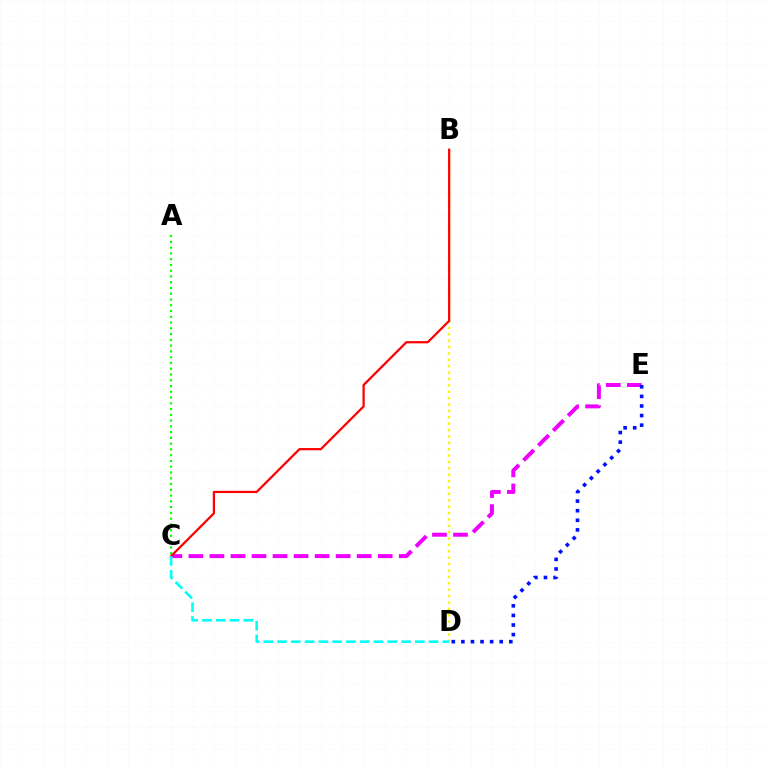{('B', 'D'): [{'color': '#fcf500', 'line_style': 'dotted', 'thickness': 1.73}], ('C', 'E'): [{'color': '#ee00ff', 'line_style': 'dashed', 'thickness': 2.86}], ('A', 'C'): [{'color': '#08ff00', 'line_style': 'dotted', 'thickness': 1.57}], ('D', 'E'): [{'color': '#0010ff', 'line_style': 'dotted', 'thickness': 2.61}], ('B', 'C'): [{'color': '#ff0000', 'line_style': 'solid', 'thickness': 1.61}], ('C', 'D'): [{'color': '#00fff6', 'line_style': 'dashed', 'thickness': 1.87}]}